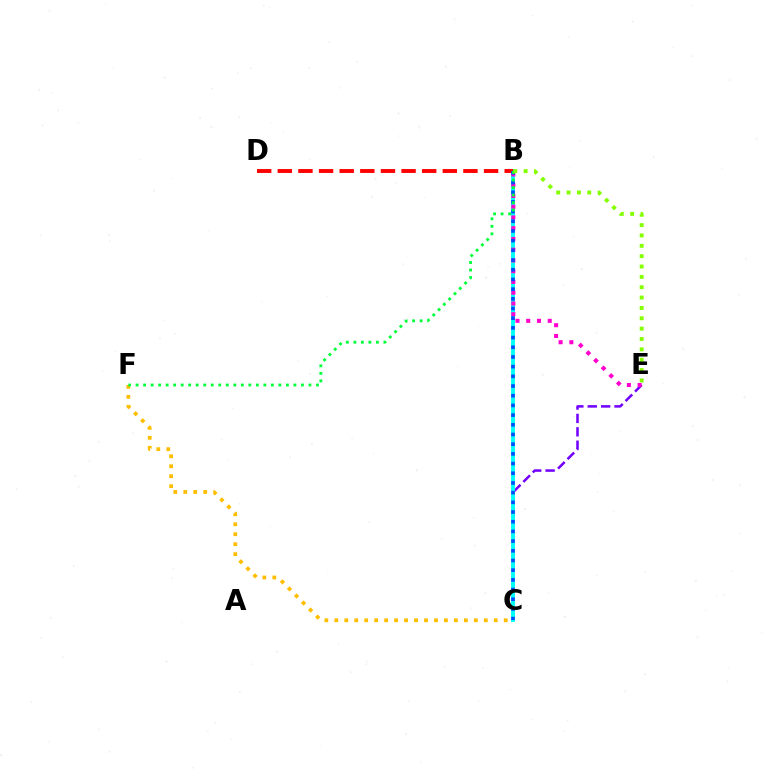{('C', 'E'): [{'color': '#7200ff', 'line_style': 'dashed', 'thickness': 1.82}], ('C', 'F'): [{'color': '#ffbd00', 'line_style': 'dotted', 'thickness': 2.71}], ('B', 'C'): [{'color': '#00fff6', 'line_style': 'solid', 'thickness': 2.8}, {'color': '#004bff', 'line_style': 'dotted', 'thickness': 2.63}], ('B', 'E'): [{'color': '#ff00cf', 'line_style': 'dotted', 'thickness': 2.92}, {'color': '#84ff00', 'line_style': 'dotted', 'thickness': 2.81}], ('B', 'D'): [{'color': '#ff0000', 'line_style': 'dashed', 'thickness': 2.8}], ('B', 'F'): [{'color': '#00ff39', 'line_style': 'dotted', 'thickness': 2.04}]}